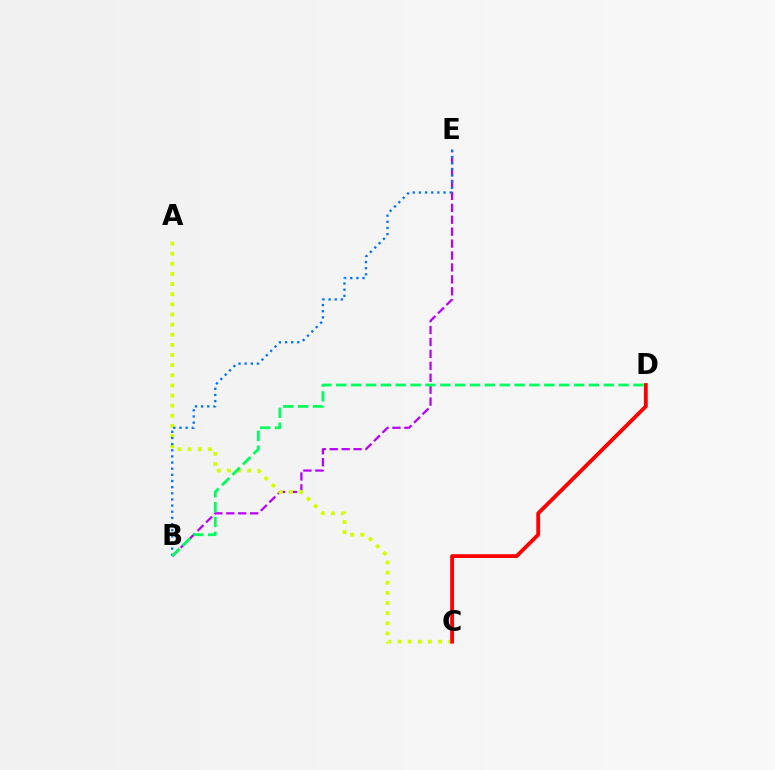{('B', 'E'): [{'color': '#b900ff', 'line_style': 'dashed', 'thickness': 1.62}, {'color': '#0074ff', 'line_style': 'dotted', 'thickness': 1.67}], ('A', 'C'): [{'color': '#d1ff00', 'line_style': 'dotted', 'thickness': 2.75}], ('C', 'D'): [{'color': '#ff0000', 'line_style': 'solid', 'thickness': 2.74}], ('B', 'D'): [{'color': '#00ff5c', 'line_style': 'dashed', 'thickness': 2.02}]}